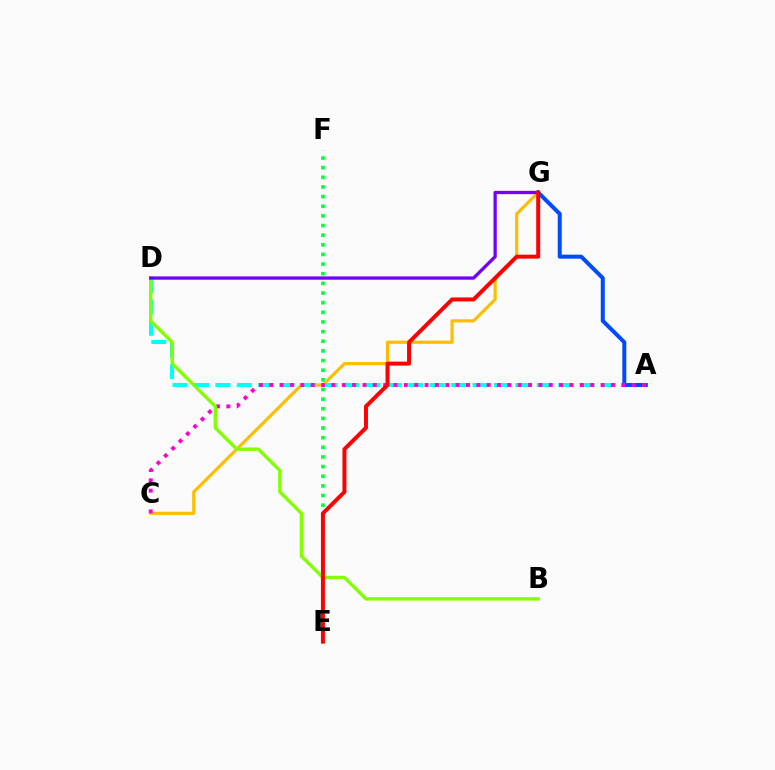{('C', 'G'): [{'color': '#ffbd00', 'line_style': 'solid', 'thickness': 2.28}], ('A', 'D'): [{'color': '#00fff6', 'line_style': 'dashed', 'thickness': 2.91}], ('E', 'F'): [{'color': '#00ff39', 'line_style': 'dotted', 'thickness': 2.62}], ('A', 'G'): [{'color': '#004bff', 'line_style': 'solid', 'thickness': 2.88}], ('A', 'C'): [{'color': '#ff00cf', 'line_style': 'dotted', 'thickness': 2.81}], ('B', 'D'): [{'color': '#84ff00', 'line_style': 'solid', 'thickness': 2.45}], ('D', 'G'): [{'color': '#7200ff', 'line_style': 'solid', 'thickness': 2.37}], ('E', 'G'): [{'color': '#ff0000', 'line_style': 'solid', 'thickness': 2.85}]}